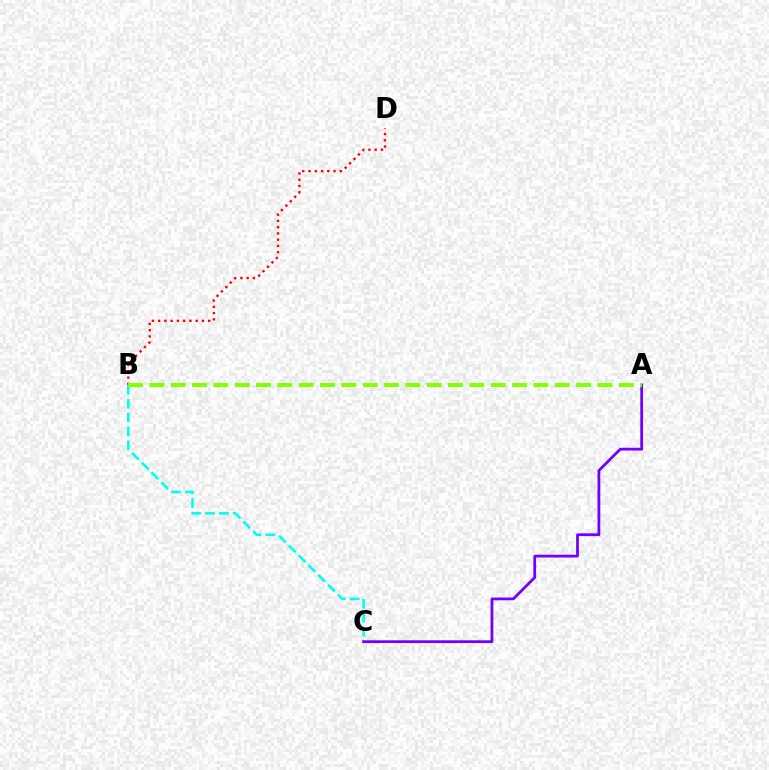{('B', 'C'): [{'color': '#00fff6', 'line_style': 'dashed', 'thickness': 1.88}], ('B', 'D'): [{'color': '#ff0000', 'line_style': 'dotted', 'thickness': 1.7}], ('A', 'C'): [{'color': '#7200ff', 'line_style': 'solid', 'thickness': 1.99}], ('A', 'B'): [{'color': '#84ff00', 'line_style': 'dashed', 'thickness': 2.9}]}